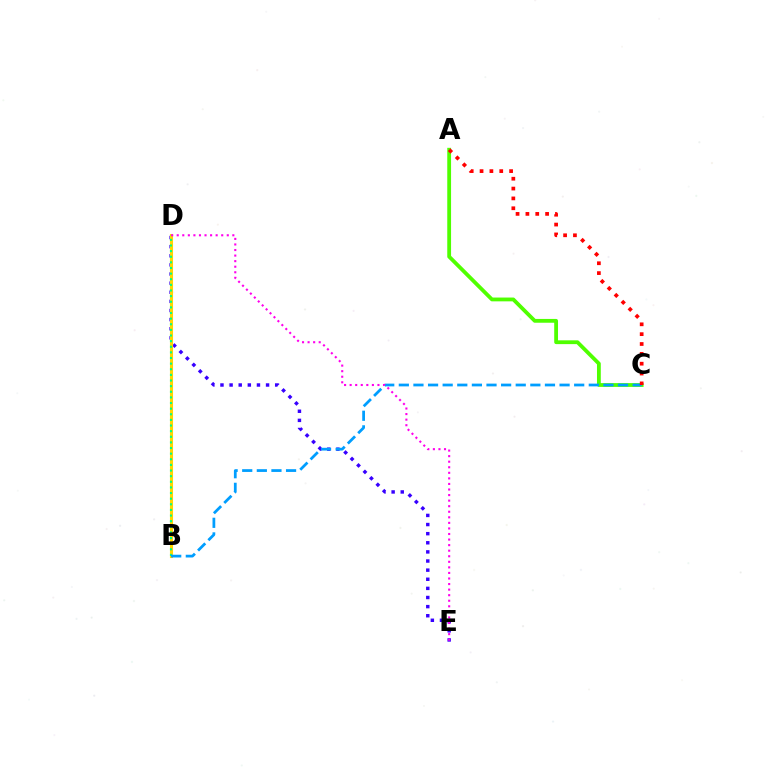{('D', 'E'): [{'color': '#3700ff', 'line_style': 'dotted', 'thickness': 2.48}, {'color': '#ff00ed', 'line_style': 'dotted', 'thickness': 1.51}], ('B', 'D'): [{'color': '#ffd500', 'line_style': 'solid', 'thickness': 2.22}, {'color': '#00ff86', 'line_style': 'dotted', 'thickness': 1.53}], ('A', 'C'): [{'color': '#4fff00', 'line_style': 'solid', 'thickness': 2.74}, {'color': '#ff0000', 'line_style': 'dotted', 'thickness': 2.68}], ('B', 'C'): [{'color': '#009eff', 'line_style': 'dashed', 'thickness': 1.99}]}